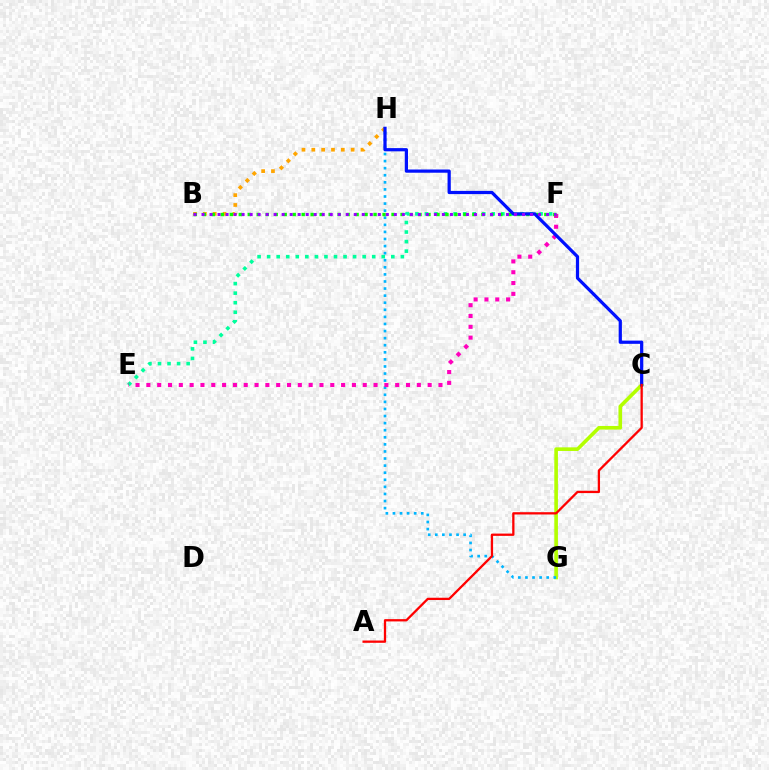{('C', 'G'): [{'color': '#b3ff00', 'line_style': 'solid', 'thickness': 2.61}], ('B', 'H'): [{'color': '#ffa500', 'line_style': 'dotted', 'thickness': 2.67}], ('E', 'F'): [{'color': '#00ff9d', 'line_style': 'dotted', 'thickness': 2.6}, {'color': '#ff00bd', 'line_style': 'dotted', 'thickness': 2.94}], ('G', 'H'): [{'color': '#00b5ff', 'line_style': 'dotted', 'thickness': 1.92}], ('B', 'F'): [{'color': '#08ff00', 'line_style': 'dotted', 'thickness': 2.44}, {'color': '#9b00ff', 'line_style': 'dotted', 'thickness': 2.18}], ('C', 'H'): [{'color': '#0010ff', 'line_style': 'solid', 'thickness': 2.32}], ('A', 'C'): [{'color': '#ff0000', 'line_style': 'solid', 'thickness': 1.65}]}